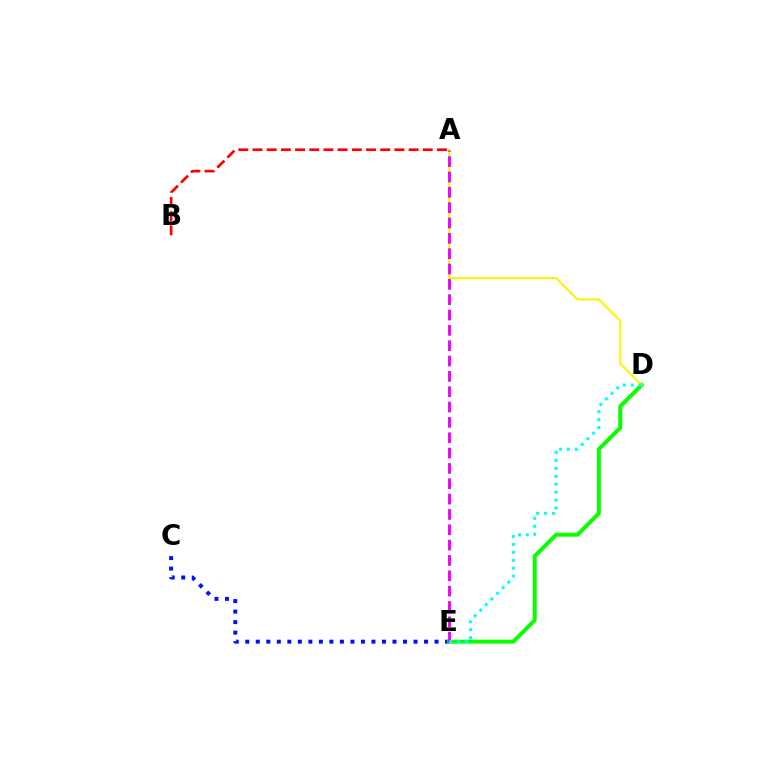{('C', 'E'): [{'color': '#0010ff', 'line_style': 'dotted', 'thickness': 2.86}], ('D', 'E'): [{'color': '#08ff00', 'line_style': 'solid', 'thickness': 2.85}, {'color': '#00fff6', 'line_style': 'dotted', 'thickness': 2.15}], ('A', 'B'): [{'color': '#ff0000', 'line_style': 'dashed', 'thickness': 1.93}], ('A', 'D'): [{'color': '#fcf500', 'line_style': 'solid', 'thickness': 1.5}], ('A', 'E'): [{'color': '#ee00ff', 'line_style': 'dashed', 'thickness': 2.08}]}